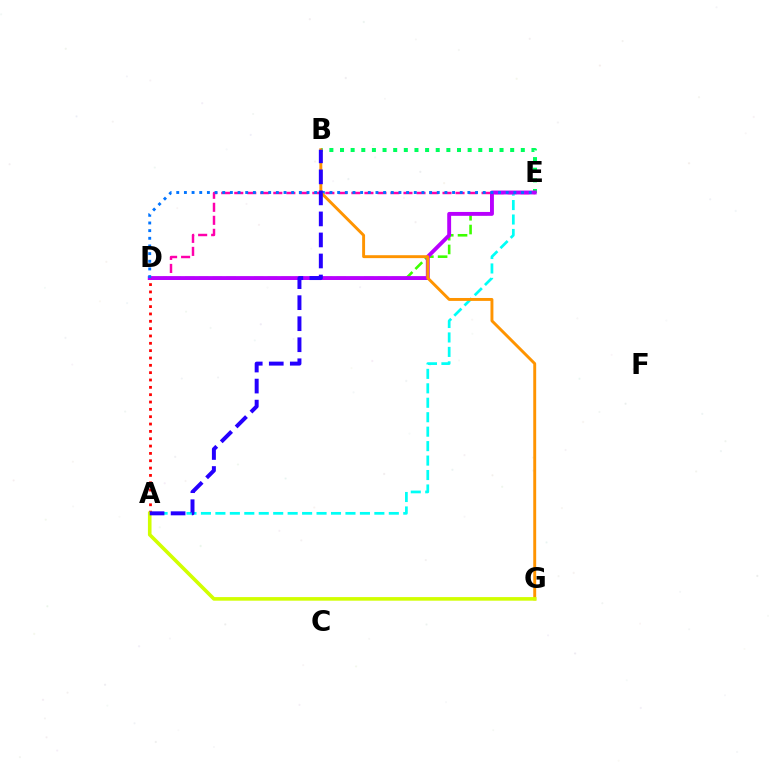{('B', 'E'): [{'color': '#00ff5c', 'line_style': 'dotted', 'thickness': 2.89}], ('D', 'E'): [{'color': '#ff00ac', 'line_style': 'dashed', 'thickness': 1.77}, {'color': '#3dff00', 'line_style': 'dashed', 'thickness': 1.87}, {'color': '#b900ff', 'line_style': 'solid', 'thickness': 2.79}, {'color': '#0074ff', 'line_style': 'dotted', 'thickness': 2.08}], ('A', 'E'): [{'color': '#00fff6', 'line_style': 'dashed', 'thickness': 1.96}], ('A', 'D'): [{'color': '#ff0000', 'line_style': 'dotted', 'thickness': 1.99}], ('B', 'G'): [{'color': '#ff9400', 'line_style': 'solid', 'thickness': 2.1}], ('A', 'G'): [{'color': '#d1ff00', 'line_style': 'solid', 'thickness': 2.59}], ('A', 'B'): [{'color': '#2500ff', 'line_style': 'dashed', 'thickness': 2.86}]}